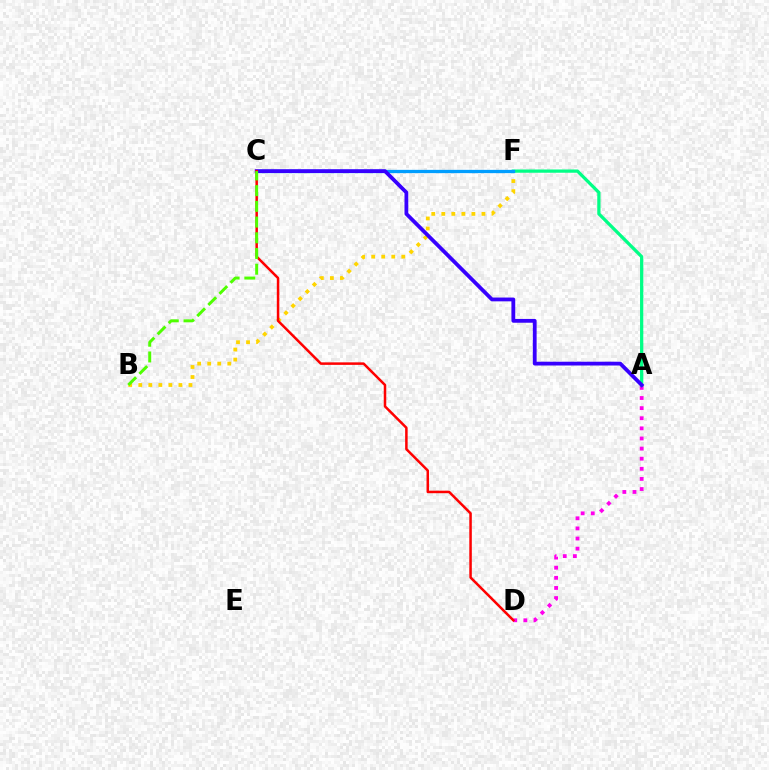{('A', 'D'): [{'color': '#ff00ed', 'line_style': 'dotted', 'thickness': 2.75}], ('B', 'F'): [{'color': '#ffd500', 'line_style': 'dotted', 'thickness': 2.73}], ('A', 'F'): [{'color': '#00ff86', 'line_style': 'solid', 'thickness': 2.34}], ('C', 'F'): [{'color': '#009eff', 'line_style': 'solid', 'thickness': 2.37}], ('A', 'C'): [{'color': '#3700ff', 'line_style': 'solid', 'thickness': 2.73}], ('C', 'D'): [{'color': '#ff0000', 'line_style': 'solid', 'thickness': 1.81}], ('B', 'C'): [{'color': '#4fff00', 'line_style': 'dashed', 'thickness': 2.13}]}